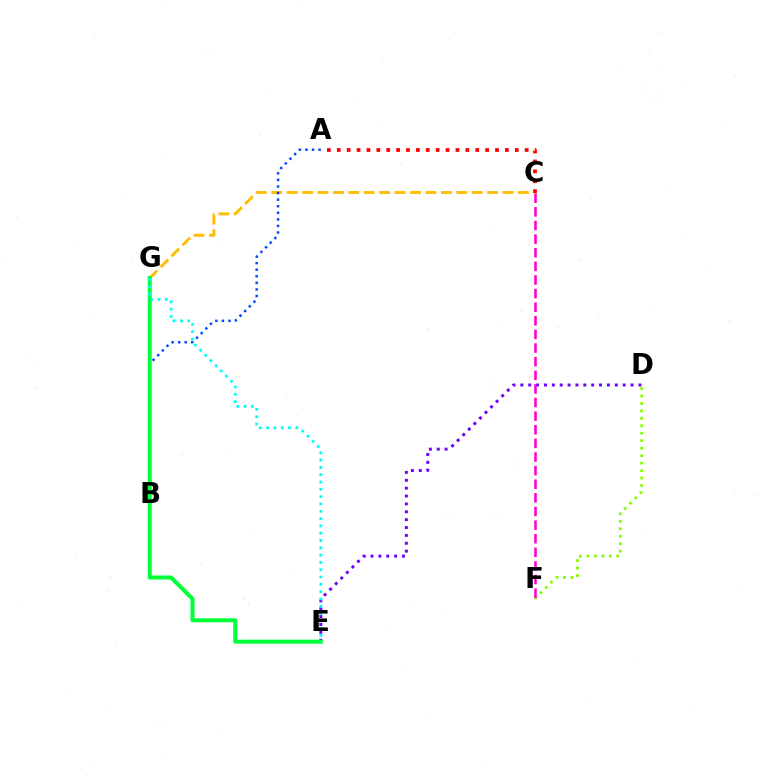{('D', 'F'): [{'color': '#84ff00', 'line_style': 'dotted', 'thickness': 2.03}], ('C', 'F'): [{'color': '#ff00cf', 'line_style': 'dashed', 'thickness': 1.85}], ('D', 'E'): [{'color': '#7200ff', 'line_style': 'dotted', 'thickness': 2.14}], ('C', 'G'): [{'color': '#ffbd00', 'line_style': 'dashed', 'thickness': 2.09}], ('A', 'B'): [{'color': '#004bff', 'line_style': 'dotted', 'thickness': 1.79}], ('A', 'C'): [{'color': '#ff0000', 'line_style': 'dotted', 'thickness': 2.69}], ('E', 'G'): [{'color': '#00ff39', 'line_style': 'solid', 'thickness': 2.89}, {'color': '#00fff6', 'line_style': 'dotted', 'thickness': 1.99}]}